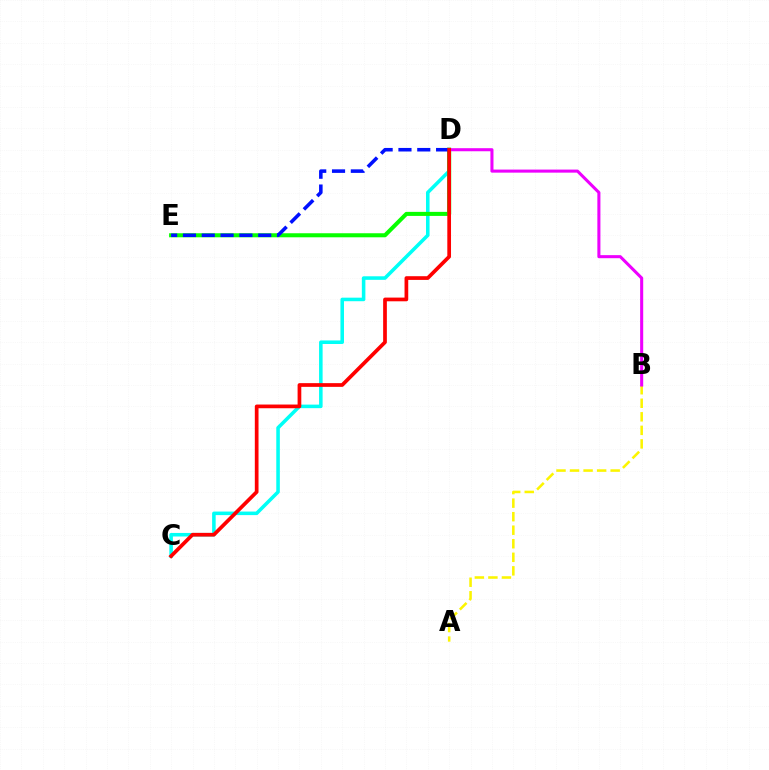{('C', 'D'): [{'color': '#00fff6', 'line_style': 'solid', 'thickness': 2.56}, {'color': '#ff0000', 'line_style': 'solid', 'thickness': 2.67}], ('A', 'B'): [{'color': '#fcf500', 'line_style': 'dashed', 'thickness': 1.84}], ('D', 'E'): [{'color': '#08ff00', 'line_style': 'solid', 'thickness': 2.91}, {'color': '#0010ff', 'line_style': 'dashed', 'thickness': 2.56}], ('B', 'D'): [{'color': '#ee00ff', 'line_style': 'solid', 'thickness': 2.2}]}